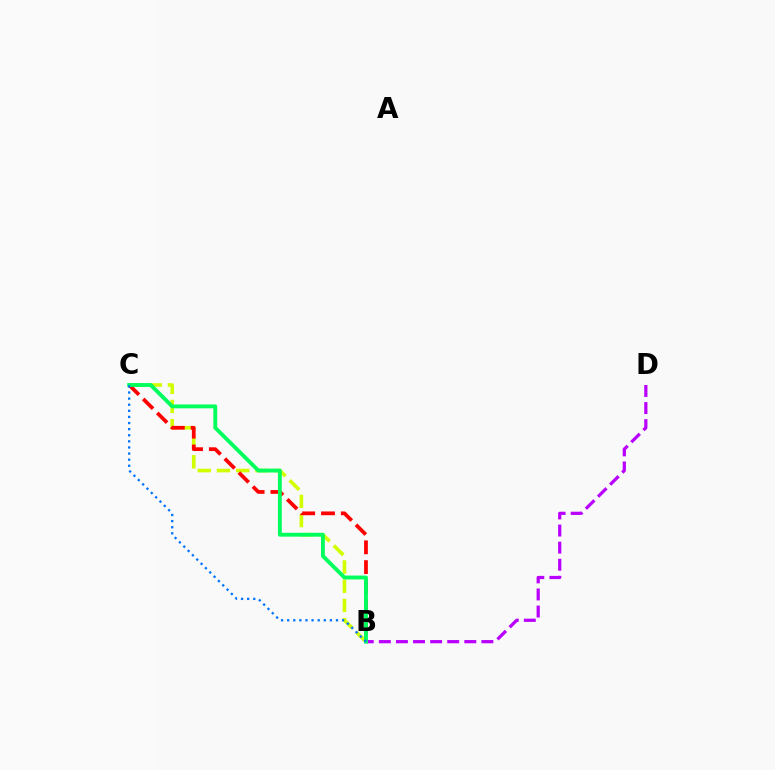{('B', 'C'): [{'color': '#d1ff00', 'line_style': 'dashed', 'thickness': 2.61}, {'color': '#ff0000', 'line_style': 'dashed', 'thickness': 2.69}, {'color': '#00ff5c', 'line_style': 'solid', 'thickness': 2.78}, {'color': '#0074ff', 'line_style': 'dotted', 'thickness': 1.66}], ('B', 'D'): [{'color': '#b900ff', 'line_style': 'dashed', 'thickness': 2.32}]}